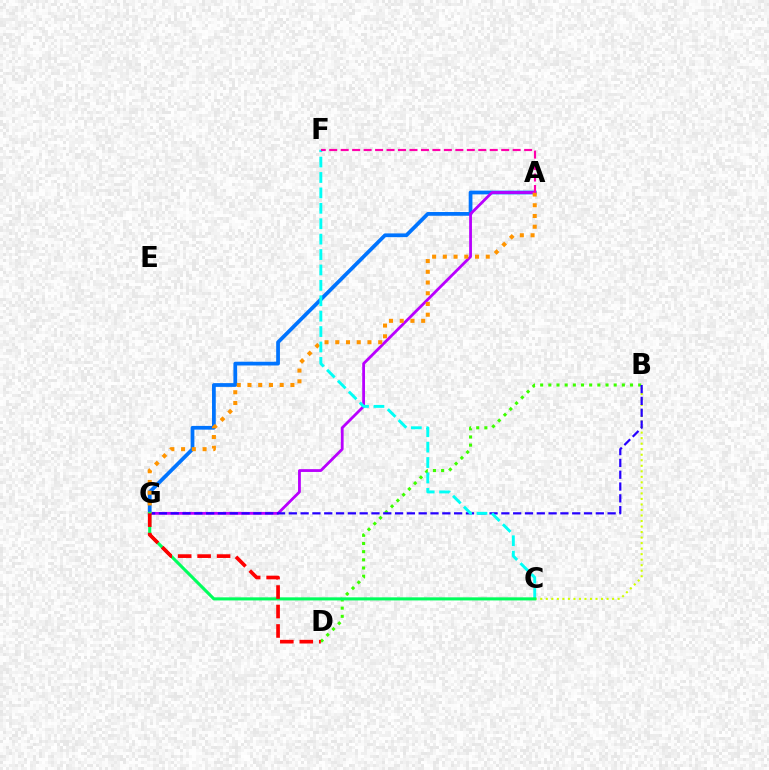{('B', 'C'): [{'color': '#d1ff00', 'line_style': 'dotted', 'thickness': 1.5}], ('B', 'D'): [{'color': '#3dff00', 'line_style': 'dotted', 'thickness': 2.22}], ('A', 'G'): [{'color': '#0074ff', 'line_style': 'solid', 'thickness': 2.7}, {'color': '#b900ff', 'line_style': 'solid', 'thickness': 2.01}, {'color': '#ff9400', 'line_style': 'dotted', 'thickness': 2.92}], ('B', 'G'): [{'color': '#2500ff', 'line_style': 'dashed', 'thickness': 1.6}], ('C', 'F'): [{'color': '#00fff6', 'line_style': 'dashed', 'thickness': 2.09}], ('A', 'F'): [{'color': '#ff00ac', 'line_style': 'dashed', 'thickness': 1.56}], ('C', 'G'): [{'color': '#00ff5c', 'line_style': 'solid', 'thickness': 2.22}], ('D', 'G'): [{'color': '#ff0000', 'line_style': 'dashed', 'thickness': 2.64}]}